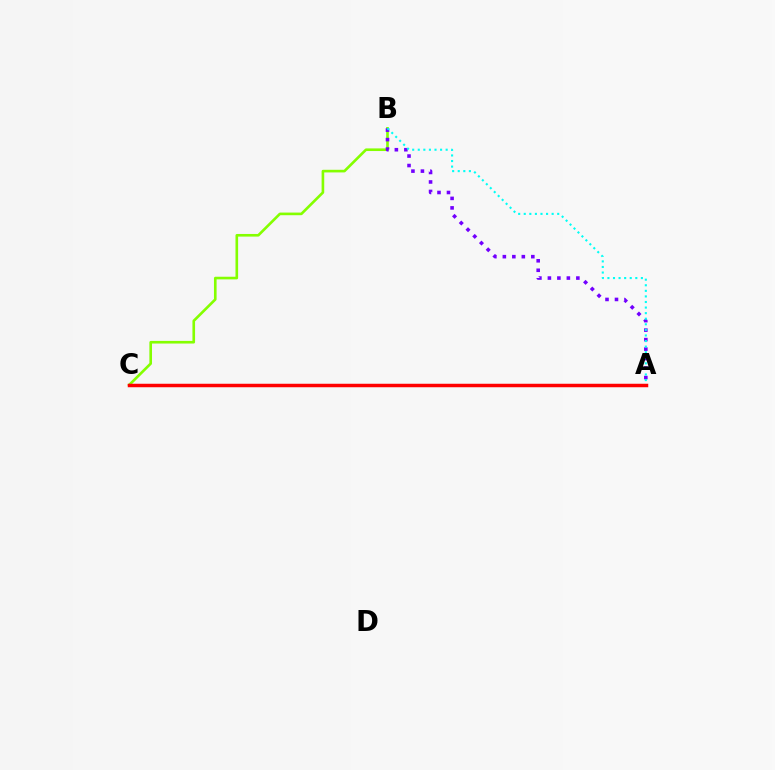{('B', 'C'): [{'color': '#84ff00', 'line_style': 'solid', 'thickness': 1.9}], ('A', 'B'): [{'color': '#7200ff', 'line_style': 'dotted', 'thickness': 2.58}, {'color': '#00fff6', 'line_style': 'dotted', 'thickness': 1.52}], ('A', 'C'): [{'color': '#ff0000', 'line_style': 'solid', 'thickness': 2.51}]}